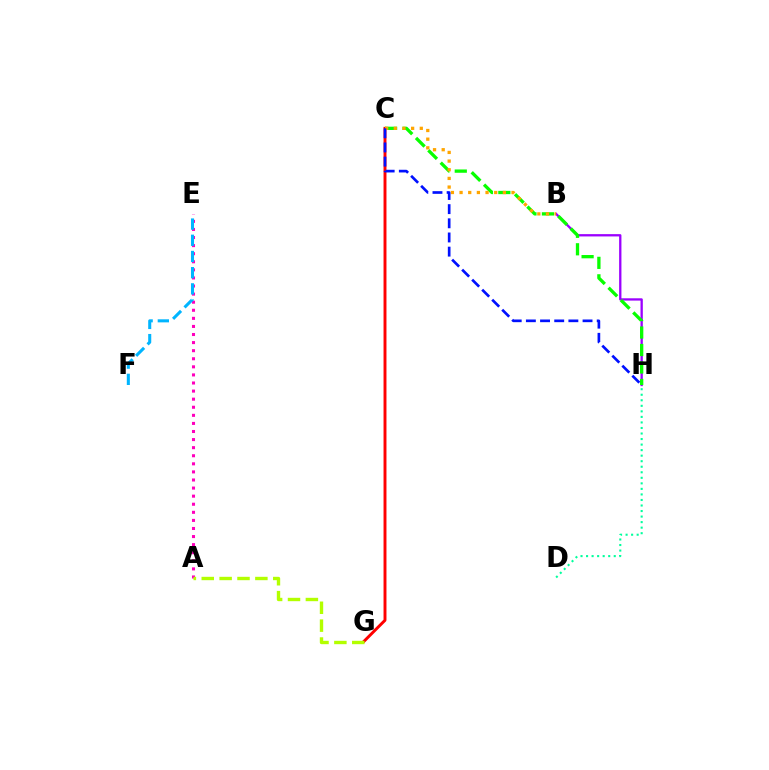{('B', 'H'): [{'color': '#9b00ff', 'line_style': 'solid', 'thickness': 1.66}], ('A', 'E'): [{'color': '#ff00bd', 'line_style': 'dotted', 'thickness': 2.2}], ('D', 'H'): [{'color': '#00ff9d', 'line_style': 'dotted', 'thickness': 1.5}], ('C', 'G'): [{'color': '#ff0000', 'line_style': 'solid', 'thickness': 2.11}], ('C', 'H'): [{'color': '#08ff00', 'line_style': 'dashed', 'thickness': 2.37}, {'color': '#0010ff', 'line_style': 'dashed', 'thickness': 1.92}], ('A', 'G'): [{'color': '#b3ff00', 'line_style': 'dashed', 'thickness': 2.43}], ('B', 'C'): [{'color': '#ffa500', 'line_style': 'dotted', 'thickness': 2.35}], ('E', 'F'): [{'color': '#00b5ff', 'line_style': 'dashed', 'thickness': 2.2}]}